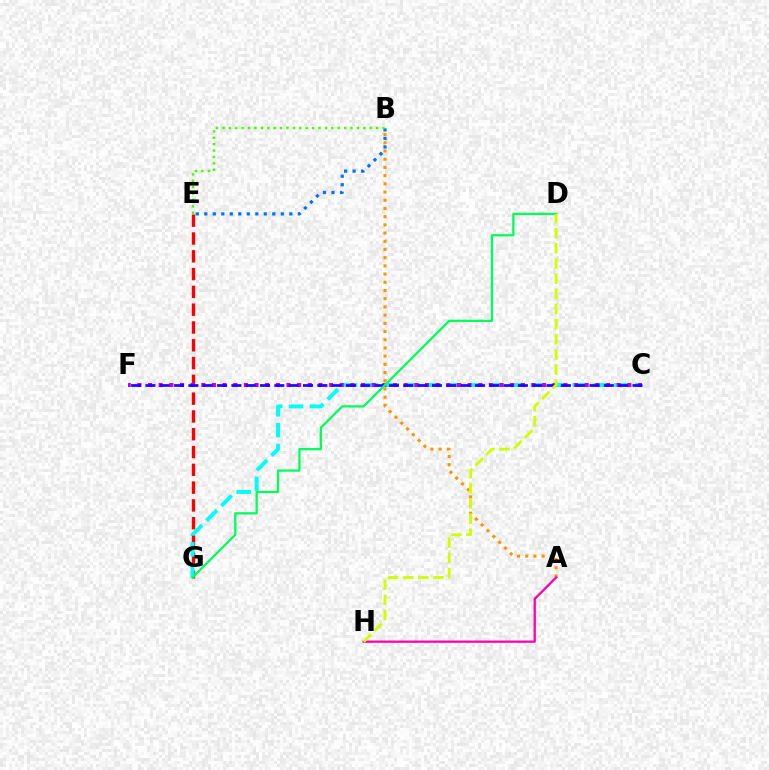{('B', 'E'): [{'color': '#0074ff', 'line_style': 'dotted', 'thickness': 2.31}, {'color': '#3dff00', 'line_style': 'dotted', 'thickness': 1.74}], ('E', 'G'): [{'color': '#ff0000', 'line_style': 'dashed', 'thickness': 2.42}], ('C', 'G'): [{'color': '#00fff6', 'line_style': 'dashed', 'thickness': 2.84}], ('A', 'B'): [{'color': '#ff9400', 'line_style': 'dotted', 'thickness': 2.23}], ('C', 'F'): [{'color': '#b900ff', 'line_style': 'dotted', 'thickness': 2.89}, {'color': '#2500ff', 'line_style': 'dashed', 'thickness': 1.95}], ('A', 'H'): [{'color': '#ff00ac', 'line_style': 'solid', 'thickness': 1.64}], ('D', 'G'): [{'color': '#00ff5c', 'line_style': 'solid', 'thickness': 1.64}], ('D', 'H'): [{'color': '#d1ff00', 'line_style': 'dashed', 'thickness': 2.06}]}